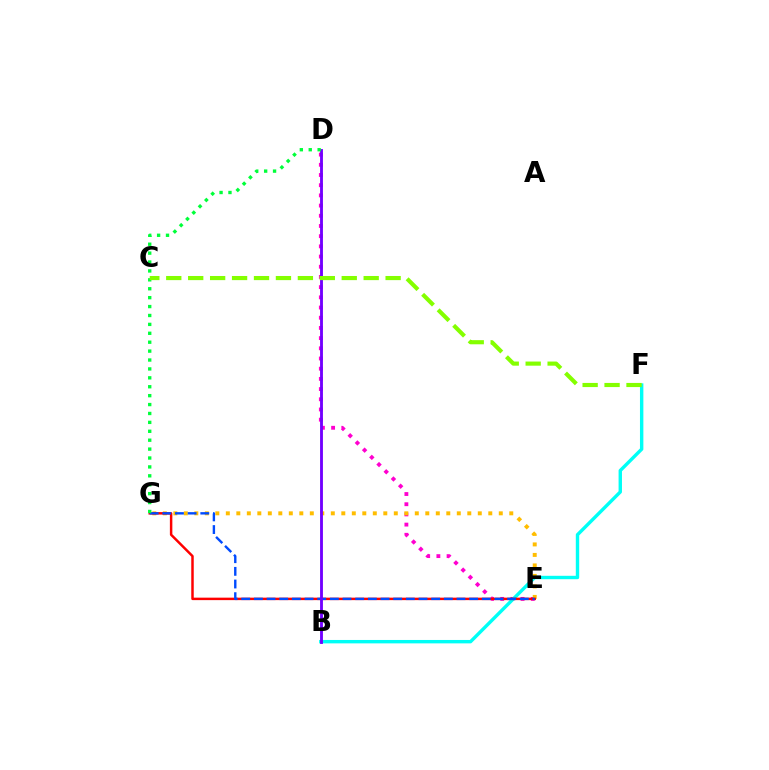{('D', 'E'): [{'color': '#ff00cf', 'line_style': 'dotted', 'thickness': 2.77}], ('E', 'G'): [{'color': '#ffbd00', 'line_style': 'dotted', 'thickness': 2.85}, {'color': '#ff0000', 'line_style': 'solid', 'thickness': 1.78}, {'color': '#004bff', 'line_style': 'dashed', 'thickness': 1.72}], ('B', 'F'): [{'color': '#00fff6', 'line_style': 'solid', 'thickness': 2.45}], ('B', 'D'): [{'color': '#7200ff', 'line_style': 'solid', 'thickness': 2.05}], ('D', 'G'): [{'color': '#00ff39', 'line_style': 'dotted', 'thickness': 2.42}], ('C', 'F'): [{'color': '#84ff00', 'line_style': 'dashed', 'thickness': 2.98}]}